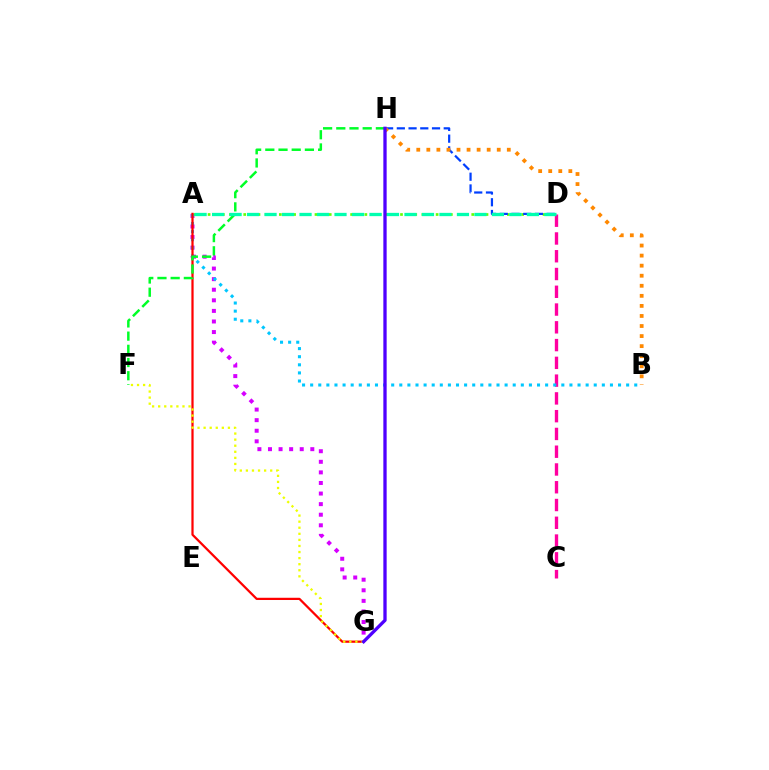{('A', 'G'): [{'color': '#d600ff', 'line_style': 'dotted', 'thickness': 2.88}, {'color': '#ff0000', 'line_style': 'solid', 'thickness': 1.61}], ('C', 'D'): [{'color': '#ff00a0', 'line_style': 'dashed', 'thickness': 2.41}], ('A', 'D'): [{'color': '#66ff00', 'line_style': 'dotted', 'thickness': 1.94}, {'color': '#00ffaf', 'line_style': 'dashed', 'thickness': 2.38}], ('D', 'H'): [{'color': '#003fff', 'line_style': 'dashed', 'thickness': 1.59}], ('A', 'B'): [{'color': '#00c7ff', 'line_style': 'dotted', 'thickness': 2.2}], ('B', 'H'): [{'color': '#ff8800', 'line_style': 'dotted', 'thickness': 2.73}], ('F', 'G'): [{'color': '#eeff00', 'line_style': 'dotted', 'thickness': 1.65}], ('F', 'H'): [{'color': '#00ff27', 'line_style': 'dashed', 'thickness': 1.79}], ('G', 'H'): [{'color': '#4f00ff', 'line_style': 'solid', 'thickness': 2.38}]}